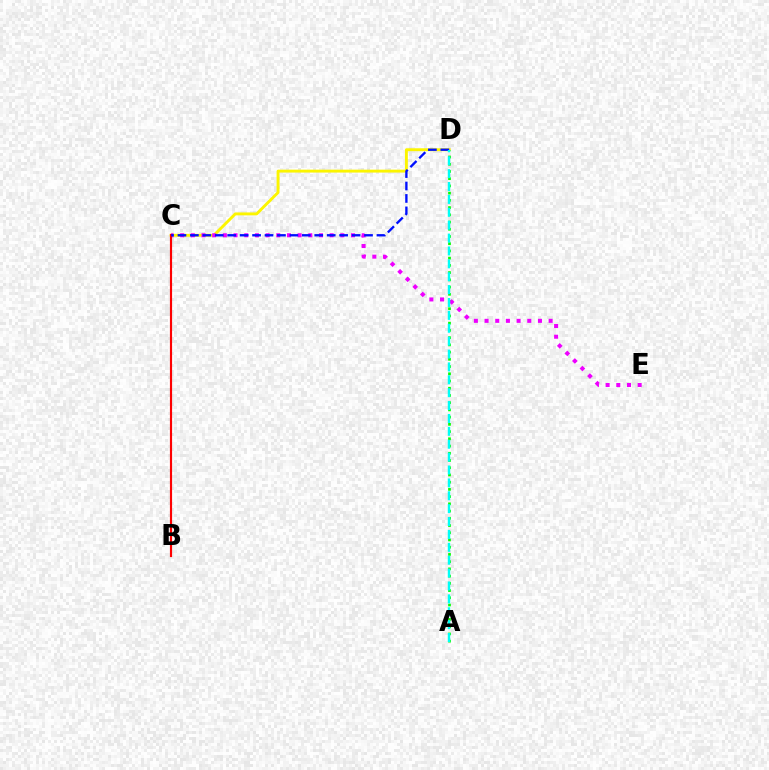{('C', 'D'): [{'color': '#fcf500', 'line_style': 'solid', 'thickness': 2.09}, {'color': '#0010ff', 'line_style': 'dashed', 'thickness': 1.69}], ('A', 'D'): [{'color': '#08ff00', 'line_style': 'dotted', 'thickness': 1.96}, {'color': '#00fff6', 'line_style': 'dashed', 'thickness': 1.75}], ('C', 'E'): [{'color': '#ee00ff', 'line_style': 'dotted', 'thickness': 2.9}], ('B', 'C'): [{'color': '#ff0000', 'line_style': 'solid', 'thickness': 1.56}]}